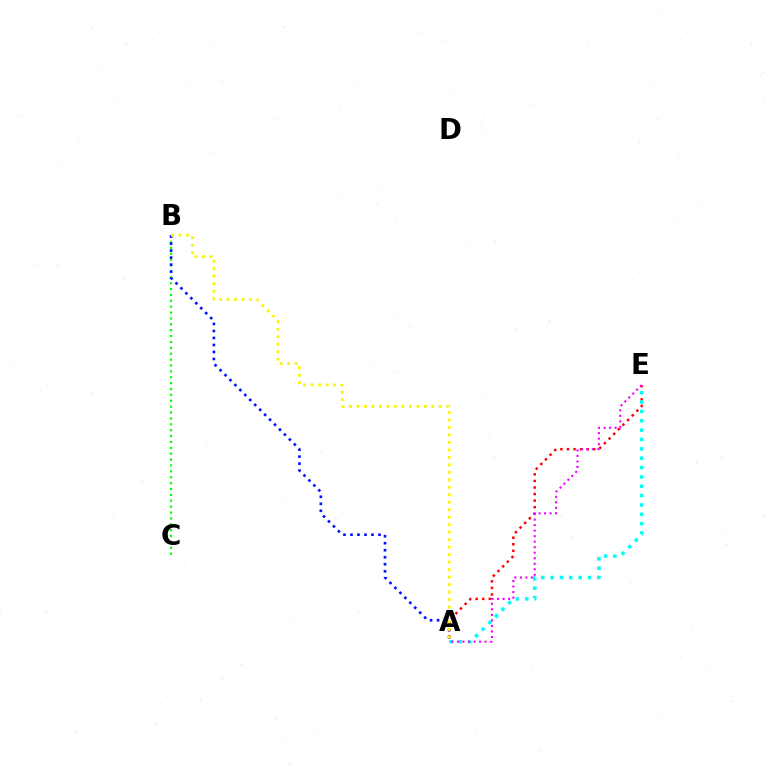{('B', 'C'): [{'color': '#08ff00', 'line_style': 'dotted', 'thickness': 1.6}], ('A', 'B'): [{'color': '#0010ff', 'line_style': 'dotted', 'thickness': 1.9}, {'color': '#fcf500', 'line_style': 'dotted', 'thickness': 2.03}], ('A', 'E'): [{'color': '#ff0000', 'line_style': 'dotted', 'thickness': 1.78}, {'color': '#00fff6', 'line_style': 'dotted', 'thickness': 2.54}, {'color': '#ee00ff', 'line_style': 'dotted', 'thickness': 1.5}]}